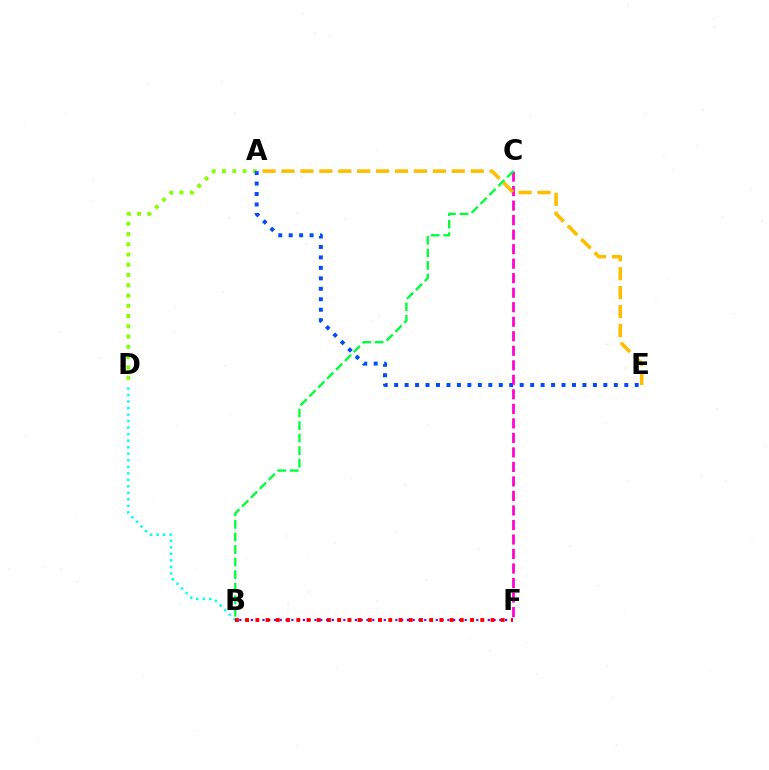{('B', 'F'): [{'color': '#7200ff', 'line_style': 'dotted', 'thickness': 1.57}, {'color': '#ff0000', 'line_style': 'dotted', 'thickness': 2.78}], ('A', 'D'): [{'color': '#84ff00', 'line_style': 'dotted', 'thickness': 2.79}], ('A', 'E'): [{'color': '#004bff', 'line_style': 'dotted', 'thickness': 2.84}, {'color': '#ffbd00', 'line_style': 'dashed', 'thickness': 2.57}], ('B', 'D'): [{'color': '#00fff6', 'line_style': 'dotted', 'thickness': 1.77}], ('C', 'F'): [{'color': '#ff00cf', 'line_style': 'dashed', 'thickness': 1.97}], ('B', 'C'): [{'color': '#00ff39', 'line_style': 'dashed', 'thickness': 1.7}]}